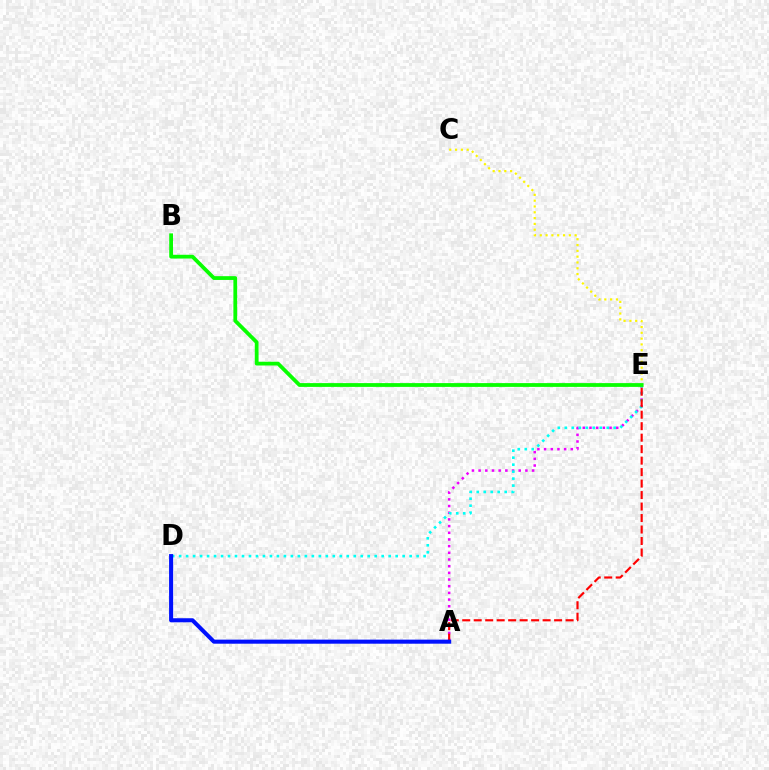{('A', 'E'): [{'color': '#ee00ff', 'line_style': 'dotted', 'thickness': 1.81}, {'color': '#ff0000', 'line_style': 'dashed', 'thickness': 1.56}], ('C', 'E'): [{'color': '#fcf500', 'line_style': 'dotted', 'thickness': 1.58}], ('D', 'E'): [{'color': '#00fff6', 'line_style': 'dotted', 'thickness': 1.9}], ('B', 'E'): [{'color': '#08ff00', 'line_style': 'solid', 'thickness': 2.72}], ('A', 'D'): [{'color': '#0010ff', 'line_style': 'solid', 'thickness': 2.93}]}